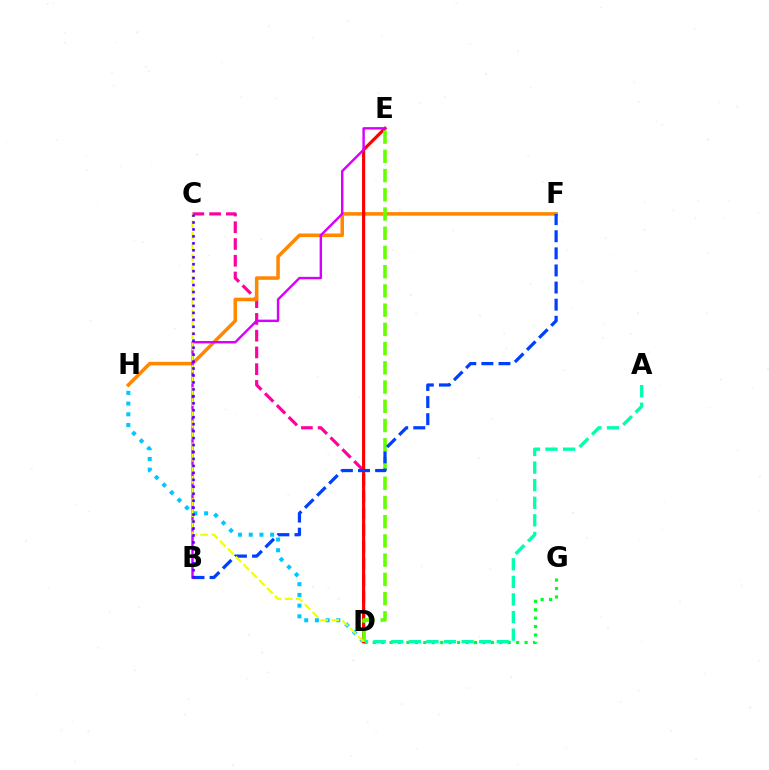{('D', 'G'): [{'color': '#00ff27', 'line_style': 'dotted', 'thickness': 2.29}], ('A', 'D'): [{'color': '#00ffaf', 'line_style': 'dashed', 'thickness': 2.39}], ('C', 'D'): [{'color': '#ff00a0', 'line_style': 'dashed', 'thickness': 2.28}, {'color': '#eeff00', 'line_style': 'dashed', 'thickness': 1.51}], ('D', 'H'): [{'color': '#00c7ff', 'line_style': 'dotted', 'thickness': 2.91}], ('F', 'H'): [{'color': '#ff8800', 'line_style': 'solid', 'thickness': 2.55}], ('D', 'E'): [{'color': '#ff0000', 'line_style': 'solid', 'thickness': 2.27}, {'color': '#66ff00', 'line_style': 'dashed', 'thickness': 2.61}], ('B', 'F'): [{'color': '#003fff', 'line_style': 'dashed', 'thickness': 2.32}], ('B', 'E'): [{'color': '#d600ff', 'line_style': 'solid', 'thickness': 1.74}], ('B', 'C'): [{'color': '#4f00ff', 'line_style': 'dotted', 'thickness': 1.89}]}